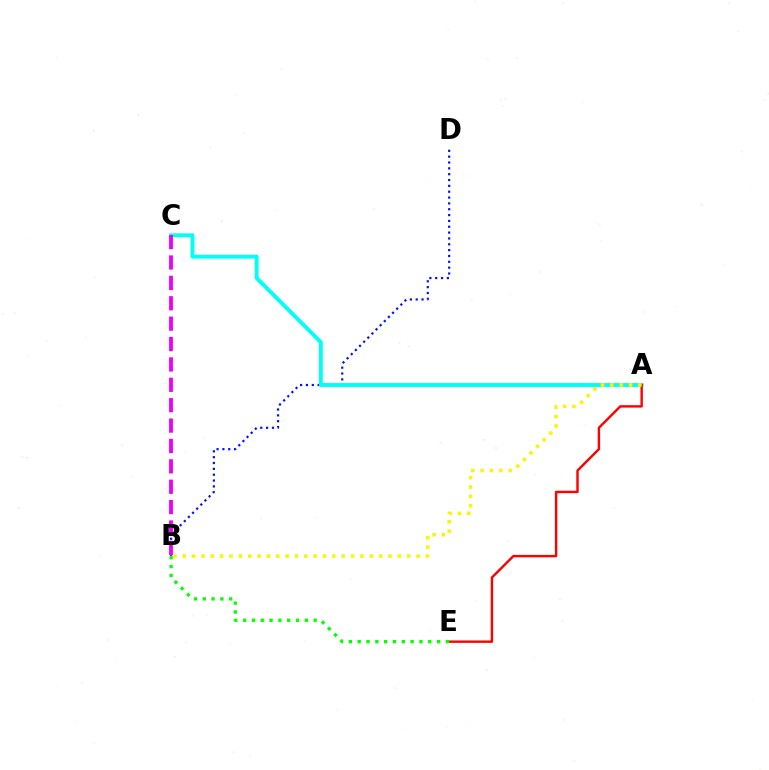{('B', 'D'): [{'color': '#0010ff', 'line_style': 'dotted', 'thickness': 1.59}], ('A', 'C'): [{'color': '#00fff6', 'line_style': 'solid', 'thickness': 2.79}], ('B', 'C'): [{'color': '#ee00ff', 'line_style': 'dashed', 'thickness': 2.77}], ('A', 'E'): [{'color': '#ff0000', 'line_style': 'solid', 'thickness': 1.73}], ('B', 'E'): [{'color': '#08ff00', 'line_style': 'dotted', 'thickness': 2.4}], ('A', 'B'): [{'color': '#fcf500', 'line_style': 'dotted', 'thickness': 2.54}]}